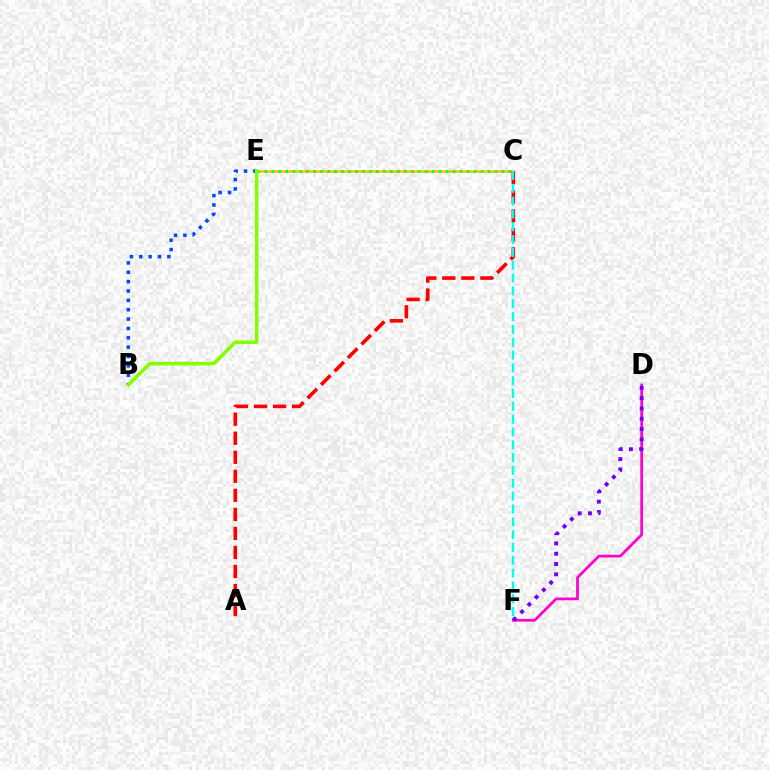{('D', 'F'): [{'color': '#ff00cf', 'line_style': 'solid', 'thickness': 1.97}, {'color': '#7200ff', 'line_style': 'dotted', 'thickness': 2.8}], ('C', 'E'): [{'color': '#ffbd00', 'line_style': 'solid', 'thickness': 1.82}, {'color': '#00ff39', 'line_style': 'dotted', 'thickness': 1.89}], ('B', 'E'): [{'color': '#004bff', 'line_style': 'dotted', 'thickness': 2.54}, {'color': '#84ff00', 'line_style': 'solid', 'thickness': 2.57}], ('A', 'C'): [{'color': '#ff0000', 'line_style': 'dashed', 'thickness': 2.59}], ('C', 'F'): [{'color': '#00fff6', 'line_style': 'dashed', 'thickness': 1.74}]}